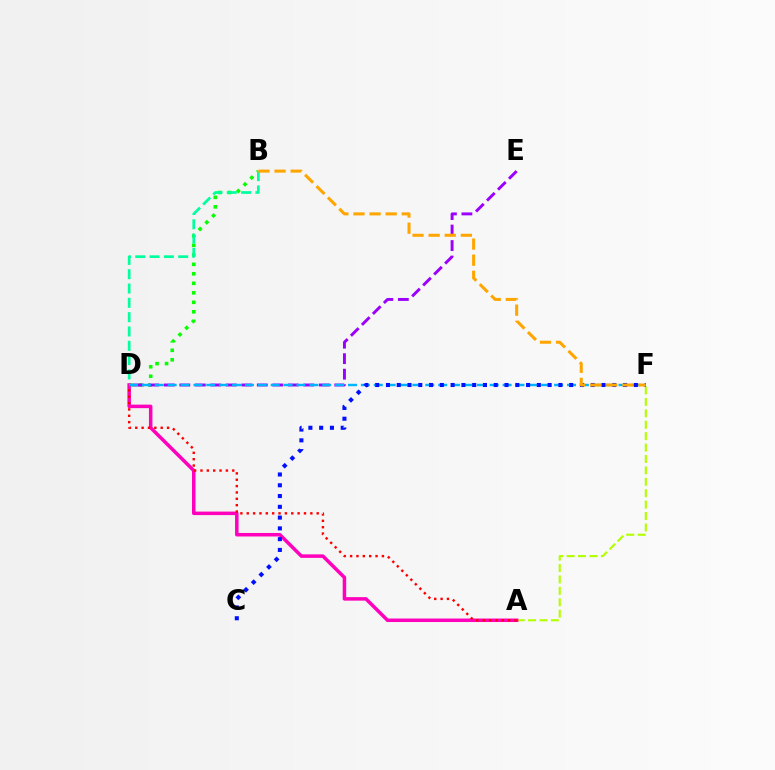{('A', 'F'): [{'color': '#b3ff00', 'line_style': 'dashed', 'thickness': 1.55}], ('B', 'D'): [{'color': '#08ff00', 'line_style': 'dotted', 'thickness': 2.58}, {'color': '#00ff9d', 'line_style': 'dashed', 'thickness': 1.94}], ('D', 'E'): [{'color': '#9b00ff', 'line_style': 'dashed', 'thickness': 2.11}], ('A', 'D'): [{'color': '#ff00bd', 'line_style': 'solid', 'thickness': 2.52}, {'color': '#ff0000', 'line_style': 'dotted', 'thickness': 1.73}], ('D', 'F'): [{'color': '#00b5ff', 'line_style': 'dashed', 'thickness': 1.75}], ('C', 'F'): [{'color': '#0010ff', 'line_style': 'dotted', 'thickness': 2.93}], ('B', 'F'): [{'color': '#ffa500', 'line_style': 'dashed', 'thickness': 2.19}]}